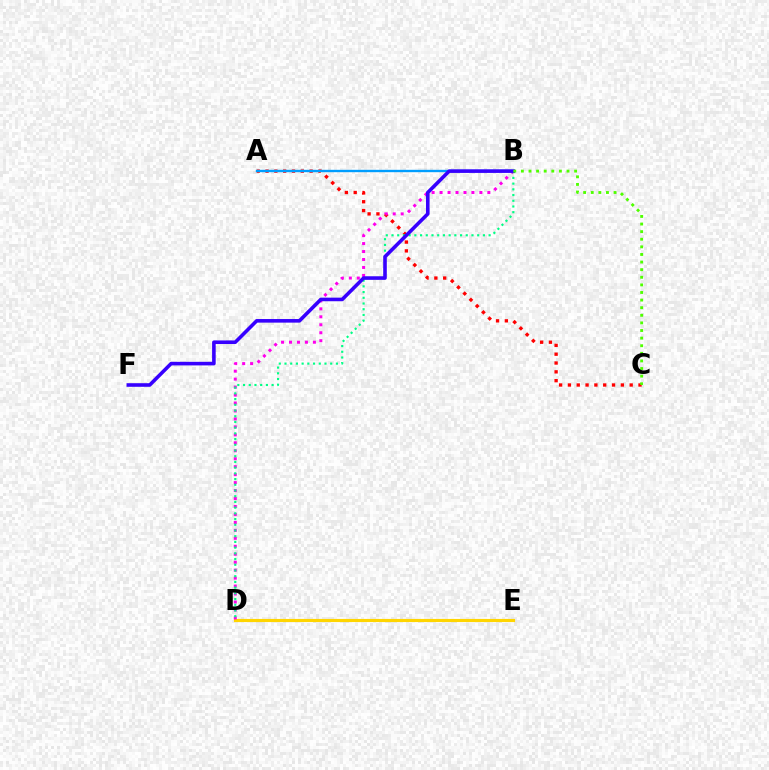{('A', 'C'): [{'color': '#ff0000', 'line_style': 'dotted', 'thickness': 2.4}], ('D', 'E'): [{'color': '#ffd500', 'line_style': 'solid', 'thickness': 2.26}], ('B', 'D'): [{'color': '#ff00ed', 'line_style': 'dotted', 'thickness': 2.16}, {'color': '#00ff86', 'line_style': 'dotted', 'thickness': 1.55}], ('A', 'B'): [{'color': '#009eff', 'line_style': 'solid', 'thickness': 1.71}], ('B', 'F'): [{'color': '#3700ff', 'line_style': 'solid', 'thickness': 2.59}], ('B', 'C'): [{'color': '#4fff00', 'line_style': 'dotted', 'thickness': 2.07}]}